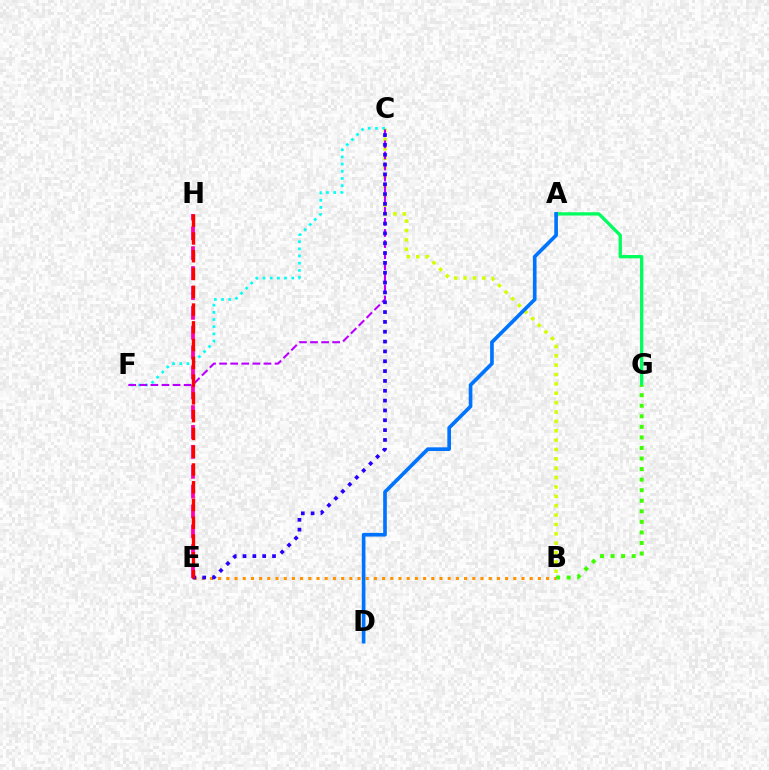{('B', 'C'): [{'color': '#d1ff00', 'line_style': 'dotted', 'thickness': 2.55}], ('A', 'G'): [{'color': '#00ff5c', 'line_style': 'solid', 'thickness': 2.37}], ('B', 'E'): [{'color': '#ff9400', 'line_style': 'dotted', 'thickness': 2.23}], ('E', 'H'): [{'color': '#ff00ac', 'line_style': 'dashed', 'thickness': 2.7}, {'color': '#ff0000', 'line_style': 'dashed', 'thickness': 2.41}], ('B', 'G'): [{'color': '#3dff00', 'line_style': 'dotted', 'thickness': 2.87}], ('C', 'F'): [{'color': '#00fff6', 'line_style': 'dotted', 'thickness': 1.95}, {'color': '#b900ff', 'line_style': 'dashed', 'thickness': 1.51}], ('A', 'D'): [{'color': '#0074ff', 'line_style': 'solid', 'thickness': 2.63}], ('C', 'E'): [{'color': '#2500ff', 'line_style': 'dotted', 'thickness': 2.67}]}